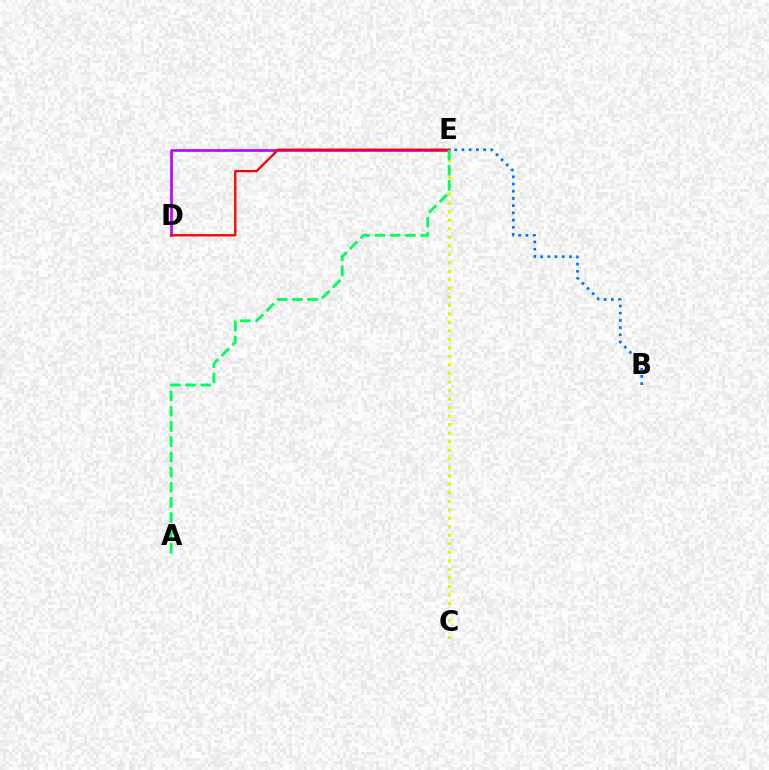{('D', 'E'): [{'color': '#b900ff', 'line_style': 'solid', 'thickness': 1.9}, {'color': '#ff0000', 'line_style': 'solid', 'thickness': 1.67}], ('B', 'E'): [{'color': '#0074ff', 'line_style': 'dotted', 'thickness': 1.96}], ('C', 'E'): [{'color': '#d1ff00', 'line_style': 'dotted', 'thickness': 2.31}], ('A', 'E'): [{'color': '#00ff5c', 'line_style': 'dashed', 'thickness': 2.07}]}